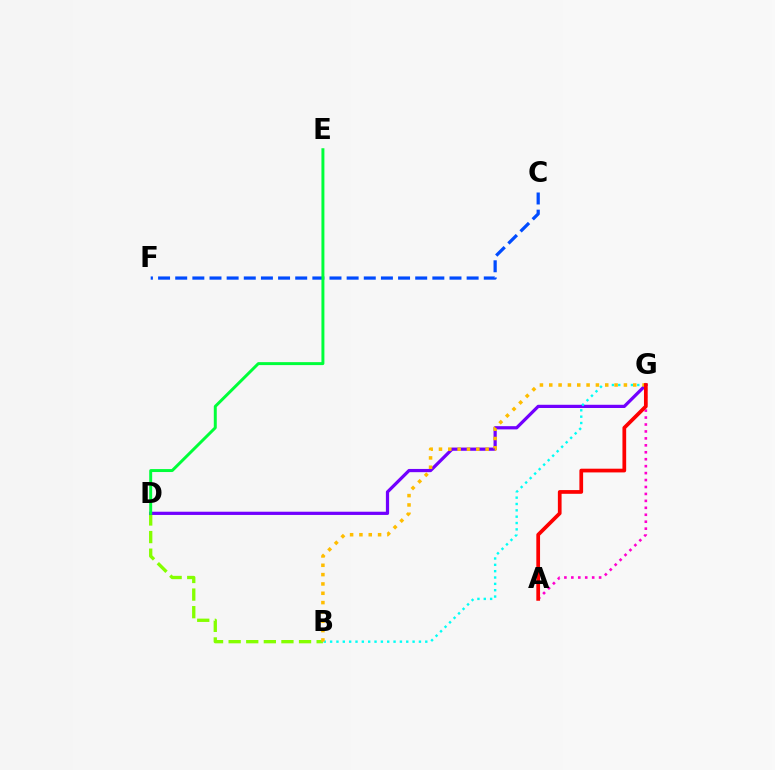{('B', 'D'): [{'color': '#84ff00', 'line_style': 'dashed', 'thickness': 2.39}], ('D', 'G'): [{'color': '#7200ff', 'line_style': 'solid', 'thickness': 2.32}], ('C', 'F'): [{'color': '#004bff', 'line_style': 'dashed', 'thickness': 2.33}], ('B', 'G'): [{'color': '#00fff6', 'line_style': 'dotted', 'thickness': 1.72}, {'color': '#ffbd00', 'line_style': 'dotted', 'thickness': 2.54}], ('A', 'G'): [{'color': '#ff00cf', 'line_style': 'dotted', 'thickness': 1.89}, {'color': '#ff0000', 'line_style': 'solid', 'thickness': 2.68}], ('D', 'E'): [{'color': '#00ff39', 'line_style': 'solid', 'thickness': 2.13}]}